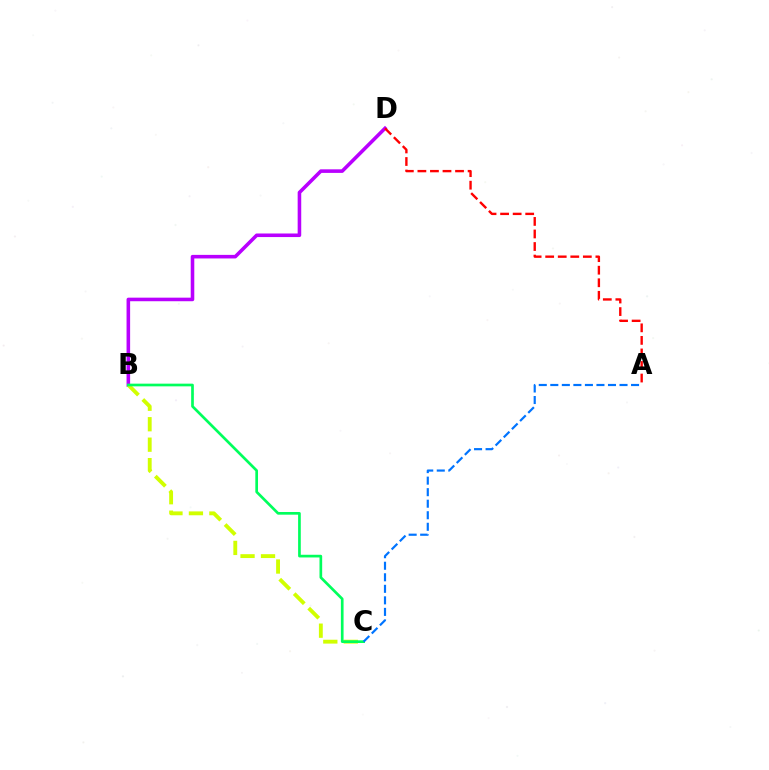{('B', 'D'): [{'color': '#b900ff', 'line_style': 'solid', 'thickness': 2.57}], ('B', 'C'): [{'color': '#d1ff00', 'line_style': 'dashed', 'thickness': 2.78}, {'color': '#00ff5c', 'line_style': 'solid', 'thickness': 1.93}], ('A', 'D'): [{'color': '#ff0000', 'line_style': 'dashed', 'thickness': 1.71}], ('A', 'C'): [{'color': '#0074ff', 'line_style': 'dashed', 'thickness': 1.57}]}